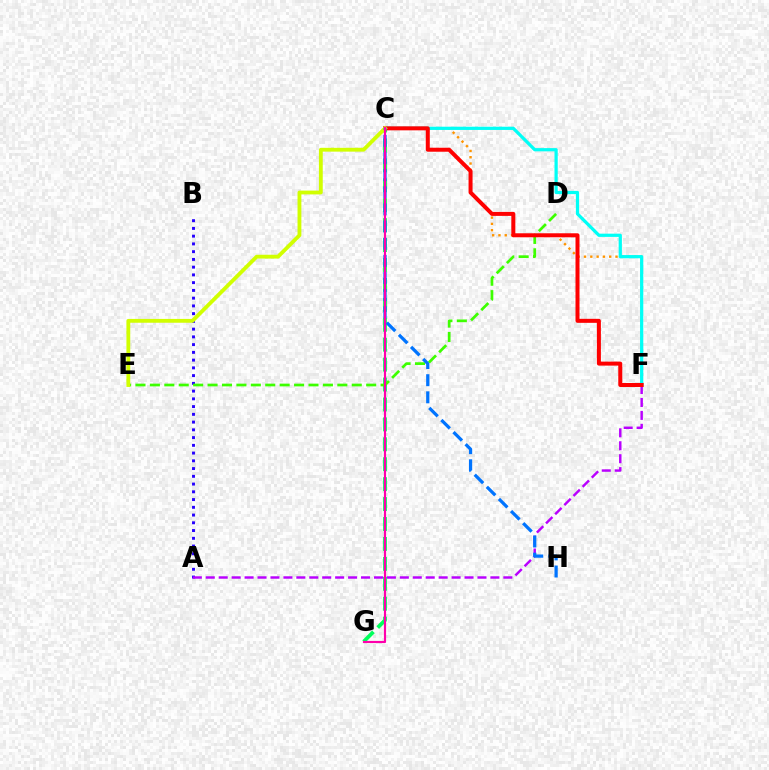{('A', 'B'): [{'color': '#2500ff', 'line_style': 'dotted', 'thickness': 2.1}], ('C', 'G'): [{'color': '#00ff5c', 'line_style': 'dashed', 'thickness': 2.71}, {'color': '#ff00ac', 'line_style': 'solid', 'thickness': 1.55}], ('A', 'F'): [{'color': '#b900ff', 'line_style': 'dashed', 'thickness': 1.76}], ('D', 'E'): [{'color': '#3dff00', 'line_style': 'dashed', 'thickness': 1.96}], ('C', 'F'): [{'color': '#ff9400', 'line_style': 'dotted', 'thickness': 1.71}, {'color': '#00fff6', 'line_style': 'solid', 'thickness': 2.32}, {'color': '#ff0000', 'line_style': 'solid', 'thickness': 2.88}], ('C', 'E'): [{'color': '#d1ff00', 'line_style': 'solid', 'thickness': 2.76}], ('C', 'H'): [{'color': '#0074ff', 'line_style': 'dashed', 'thickness': 2.33}]}